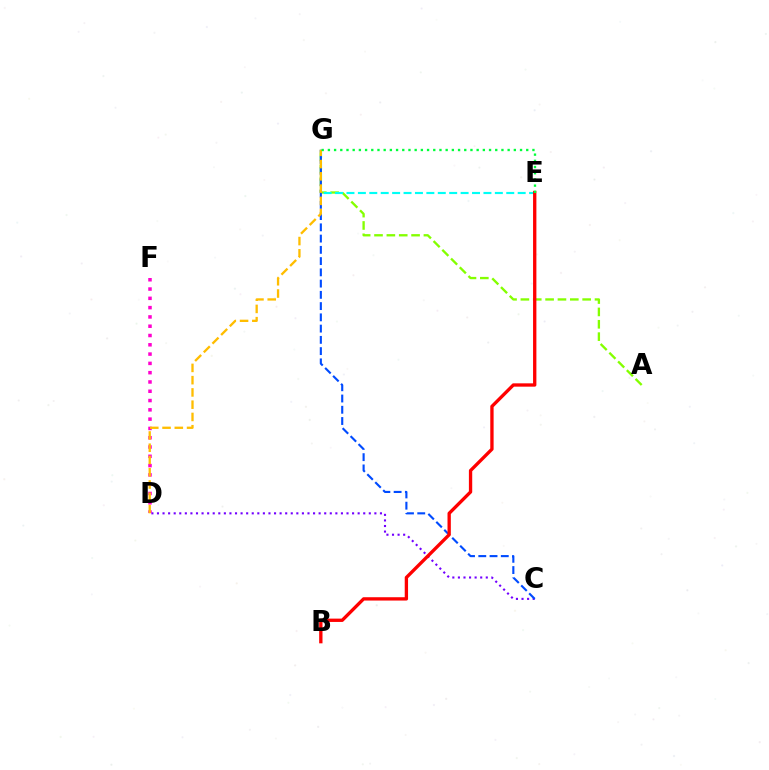{('A', 'G'): [{'color': '#84ff00', 'line_style': 'dashed', 'thickness': 1.68}], ('E', 'G'): [{'color': '#00fff6', 'line_style': 'dashed', 'thickness': 1.55}, {'color': '#00ff39', 'line_style': 'dotted', 'thickness': 1.68}], ('C', 'D'): [{'color': '#7200ff', 'line_style': 'dotted', 'thickness': 1.51}], ('D', 'F'): [{'color': '#ff00cf', 'line_style': 'dotted', 'thickness': 2.52}], ('C', 'G'): [{'color': '#004bff', 'line_style': 'dashed', 'thickness': 1.53}], ('D', 'G'): [{'color': '#ffbd00', 'line_style': 'dashed', 'thickness': 1.67}], ('B', 'E'): [{'color': '#ff0000', 'line_style': 'solid', 'thickness': 2.4}]}